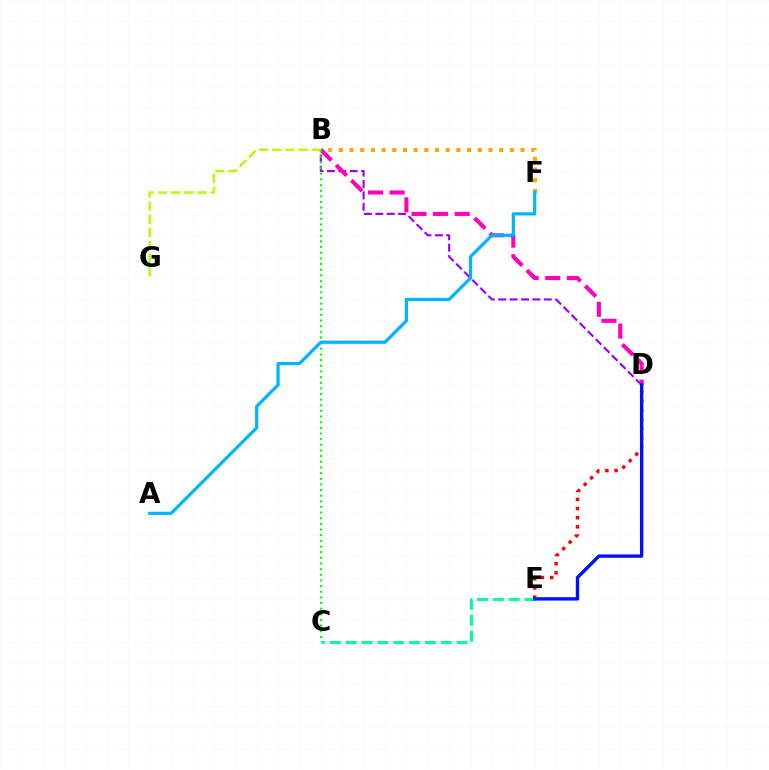{('C', 'E'): [{'color': '#00ff9d', 'line_style': 'dashed', 'thickness': 2.15}], ('B', 'F'): [{'color': '#ffa500', 'line_style': 'dotted', 'thickness': 2.9}], ('B', 'D'): [{'color': '#9b00ff', 'line_style': 'dashed', 'thickness': 1.55}, {'color': '#ff00bd', 'line_style': 'dashed', 'thickness': 2.94}], ('D', 'E'): [{'color': '#ff0000', 'line_style': 'dotted', 'thickness': 2.48}, {'color': '#0010ff', 'line_style': 'solid', 'thickness': 2.42}], ('B', 'G'): [{'color': '#b3ff00', 'line_style': 'dashed', 'thickness': 1.79}], ('B', 'C'): [{'color': '#08ff00', 'line_style': 'dotted', 'thickness': 1.53}], ('A', 'F'): [{'color': '#00b5ff', 'line_style': 'solid', 'thickness': 2.31}]}